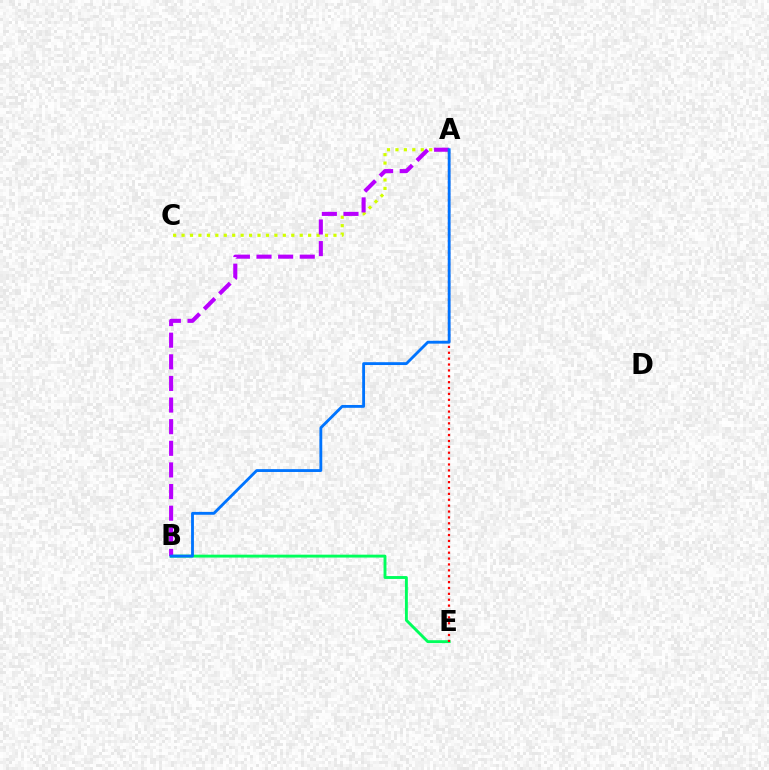{('B', 'E'): [{'color': '#00ff5c', 'line_style': 'solid', 'thickness': 2.09}], ('A', 'C'): [{'color': '#d1ff00', 'line_style': 'dotted', 'thickness': 2.29}], ('A', 'E'): [{'color': '#ff0000', 'line_style': 'dotted', 'thickness': 1.6}], ('A', 'B'): [{'color': '#b900ff', 'line_style': 'dashed', 'thickness': 2.94}, {'color': '#0074ff', 'line_style': 'solid', 'thickness': 2.05}]}